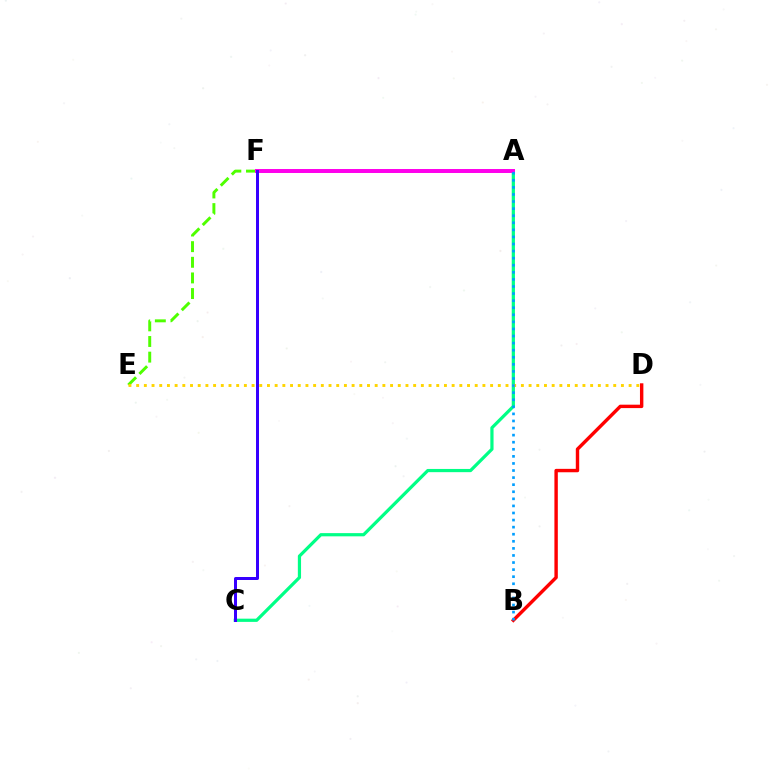{('B', 'D'): [{'color': '#ff0000', 'line_style': 'solid', 'thickness': 2.45}], ('A', 'C'): [{'color': '#00ff86', 'line_style': 'solid', 'thickness': 2.31}], ('A', 'E'): [{'color': '#4fff00', 'line_style': 'dashed', 'thickness': 2.12}], ('A', 'F'): [{'color': '#ff00ed', 'line_style': 'solid', 'thickness': 2.86}], ('D', 'E'): [{'color': '#ffd500', 'line_style': 'dotted', 'thickness': 2.09}], ('A', 'B'): [{'color': '#009eff', 'line_style': 'dotted', 'thickness': 1.92}], ('C', 'F'): [{'color': '#3700ff', 'line_style': 'solid', 'thickness': 2.16}]}